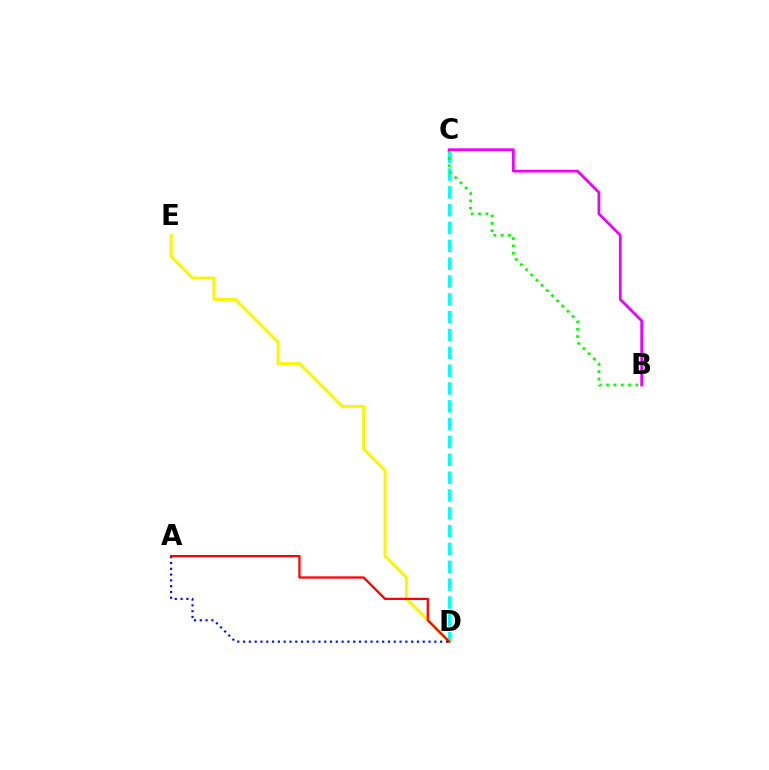{('C', 'D'): [{'color': '#00fff6', 'line_style': 'dashed', 'thickness': 2.42}], ('D', 'E'): [{'color': '#fcf500', 'line_style': 'solid', 'thickness': 2.13}], ('A', 'D'): [{'color': '#0010ff', 'line_style': 'dotted', 'thickness': 1.57}, {'color': '#ff0000', 'line_style': 'solid', 'thickness': 1.62}], ('B', 'C'): [{'color': '#08ff00', 'line_style': 'dotted', 'thickness': 1.99}, {'color': '#ee00ff', 'line_style': 'solid', 'thickness': 1.99}]}